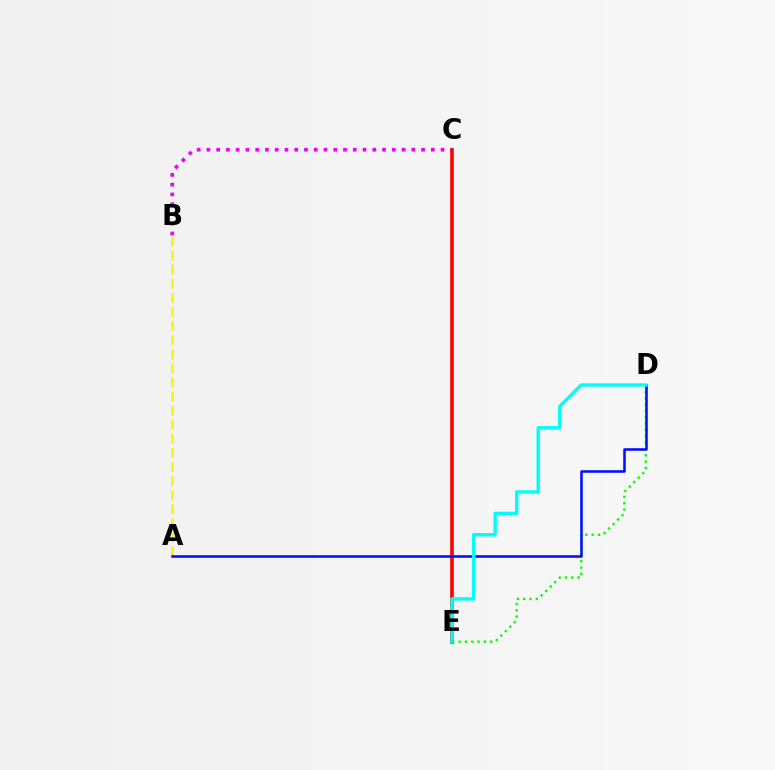{('B', 'C'): [{'color': '#ee00ff', 'line_style': 'dotted', 'thickness': 2.65}], ('D', 'E'): [{'color': '#08ff00', 'line_style': 'dotted', 'thickness': 1.72}, {'color': '#00fff6', 'line_style': 'solid', 'thickness': 2.44}], ('A', 'B'): [{'color': '#fcf500', 'line_style': 'dashed', 'thickness': 1.91}], ('C', 'E'): [{'color': '#ff0000', 'line_style': 'solid', 'thickness': 2.61}], ('A', 'D'): [{'color': '#0010ff', 'line_style': 'solid', 'thickness': 1.84}]}